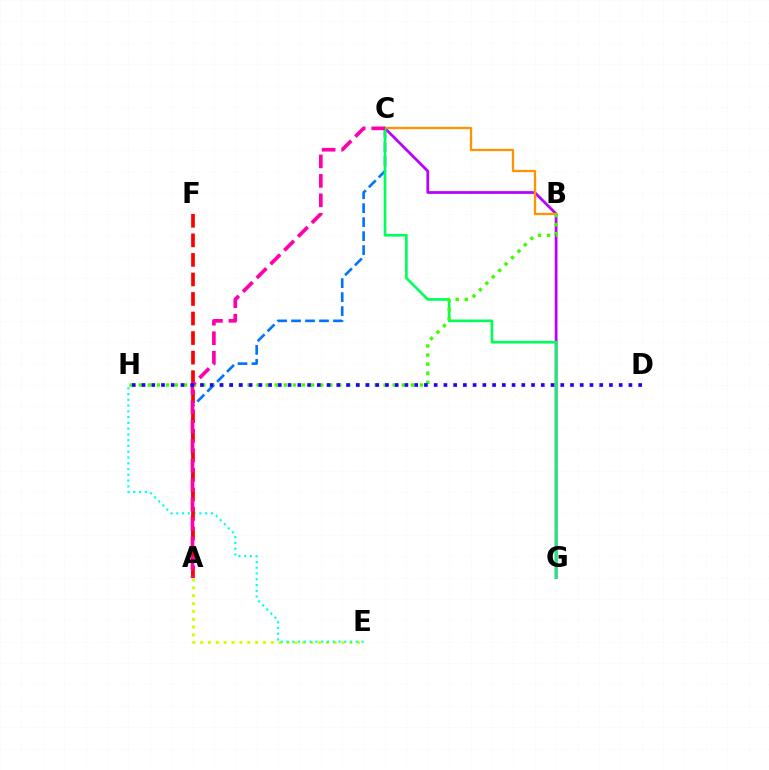{('C', 'G'): [{'color': '#b900ff', 'line_style': 'solid', 'thickness': 1.98}, {'color': '#00ff5c', 'line_style': 'solid', 'thickness': 1.92}], ('B', 'C'): [{'color': '#ff9400', 'line_style': 'solid', 'thickness': 1.65}], ('A', 'E'): [{'color': '#d1ff00', 'line_style': 'dotted', 'thickness': 2.13}], ('A', 'C'): [{'color': '#0074ff', 'line_style': 'dashed', 'thickness': 1.9}, {'color': '#ff00ac', 'line_style': 'dashed', 'thickness': 2.65}], ('E', 'H'): [{'color': '#00fff6', 'line_style': 'dotted', 'thickness': 1.57}], ('B', 'H'): [{'color': '#3dff00', 'line_style': 'dotted', 'thickness': 2.46}], ('A', 'F'): [{'color': '#ff0000', 'line_style': 'dashed', 'thickness': 2.65}], ('D', 'H'): [{'color': '#2500ff', 'line_style': 'dotted', 'thickness': 2.65}]}